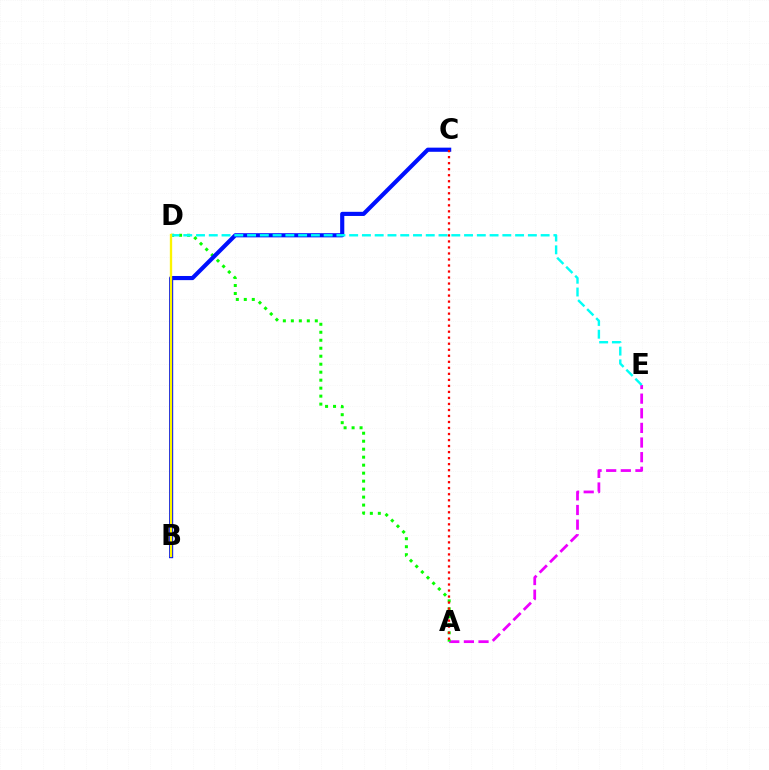{('A', 'E'): [{'color': '#ee00ff', 'line_style': 'dashed', 'thickness': 1.99}], ('A', 'D'): [{'color': '#08ff00', 'line_style': 'dotted', 'thickness': 2.17}], ('B', 'C'): [{'color': '#0010ff', 'line_style': 'solid', 'thickness': 2.98}], ('D', 'E'): [{'color': '#00fff6', 'line_style': 'dashed', 'thickness': 1.73}], ('B', 'D'): [{'color': '#fcf500', 'line_style': 'solid', 'thickness': 1.67}], ('A', 'C'): [{'color': '#ff0000', 'line_style': 'dotted', 'thickness': 1.64}]}